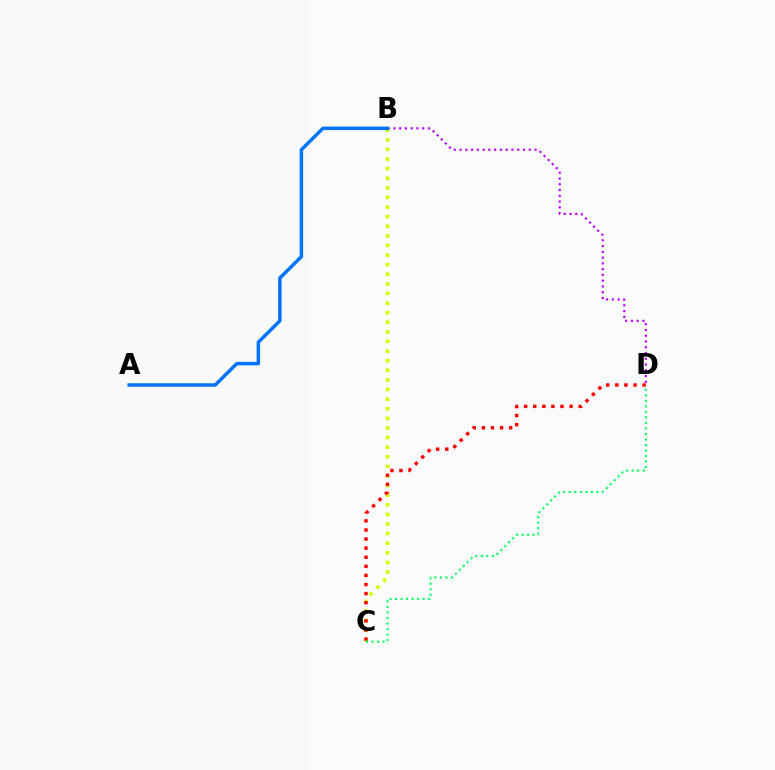{('B', 'C'): [{'color': '#d1ff00', 'line_style': 'dotted', 'thickness': 2.61}], ('B', 'D'): [{'color': '#b900ff', 'line_style': 'dotted', 'thickness': 1.57}], ('C', 'D'): [{'color': '#ff0000', 'line_style': 'dotted', 'thickness': 2.47}, {'color': '#00ff5c', 'line_style': 'dotted', 'thickness': 1.5}], ('A', 'B'): [{'color': '#0074ff', 'line_style': 'solid', 'thickness': 2.51}]}